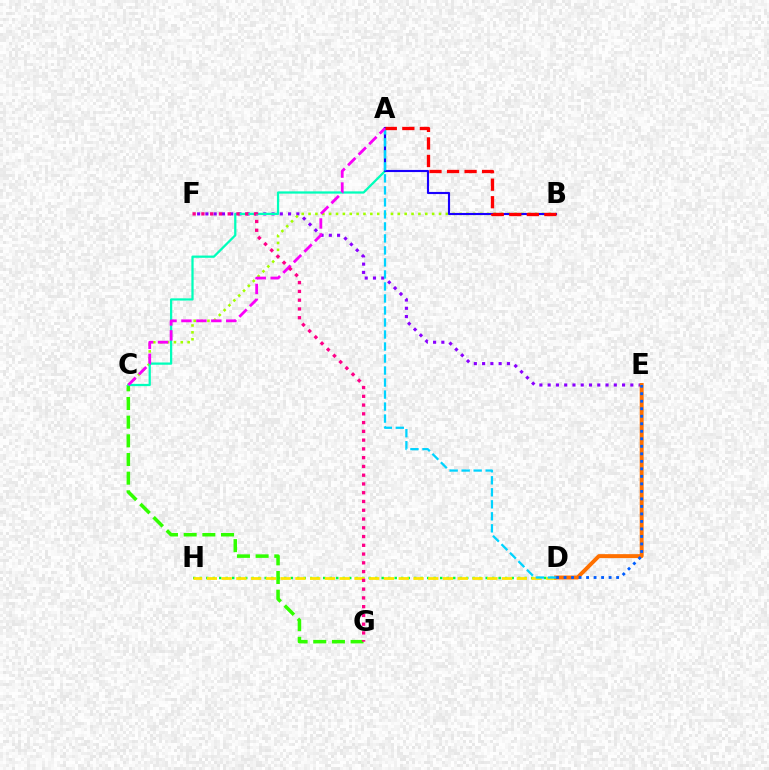{('E', 'F'): [{'color': '#8a00ff', 'line_style': 'dotted', 'thickness': 2.25}], ('D', 'H'): [{'color': '#00ff45', 'line_style': 'dotted', 'thickness': 1.77}, {'color': '#ffe600', 'line_style': 'dashed', 'thickness': 2.01}], ('C', 'G'): [{'color': '#31ff00', 'line_style': 'dashed', 'thickness': 2.54}], ('D', 'E'): [{'color': '#ff7000', 'line_style': 'solid', 'thickness': 2.83}, {'color': '#005dff', 'line_style': 'dotted', 'thickness': 2.04}], ('B', 'C'): [{'color': '#a2ff00', 'line_style': 'dotted', 'thickness': 1.87}], ('A', 'C'): [{'color': '#00ffbb', 'line_style': 'solid', 'thickness': 1.63}, {'color': '#fa00f9', 'line_style': 'dashed', 'thickness': 2.03}], ('A', 'B'): [{'color': '#1900ff', 'line_style': 'solid', 'thickness': 1.54}, {'color': '#ff0000', 'line_style': 'dashed', 'thickness': 2.38}], ('A', 'D'): [{'color': '#00d3ff', 'line_style': 'dashed', 'thickness': 1.63}], ('F', 'G'): [{'color': '#ff0088', 'line_style': 'dotted', 'thickness': 2.38}]}